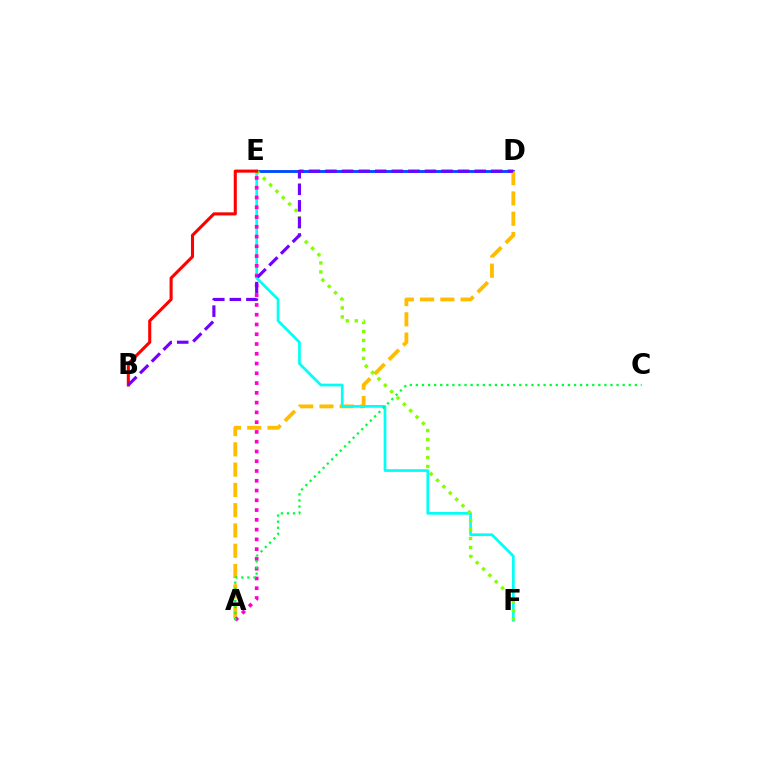{('D', 'E'): [{'color': '#004bff', 'line_style': 'solid', 'thickness': 2.06}], ('A', 'D'): [{'color': '#ffbd00', 'line_style': 'dashed', 'thickness': 2.75}], ('E', 'F'): [{'color': '#00fff6', 'line_style': 'solid', 'thickness': 1.94}, {'color': '#84ff00', 'line_style': 'dotted', 'thickness': 2.44}], ('A', 'E'): [{'color': '#ff00cf', 'line_style': 'dotted', 'thickness': 2.65}], ('B', 'E'): [{'color': '#ff0000', 'line_style': 'solid', 'thickness': 2.22}], ('B', 'D'): [{'color': '#7200ff', 'line_style': 'dashed', 'thickness': 2.25}], ('A', 'C'): [{'color': '#00ff39', 'line_style': 'dotted', 'thickness': 1.65}]}